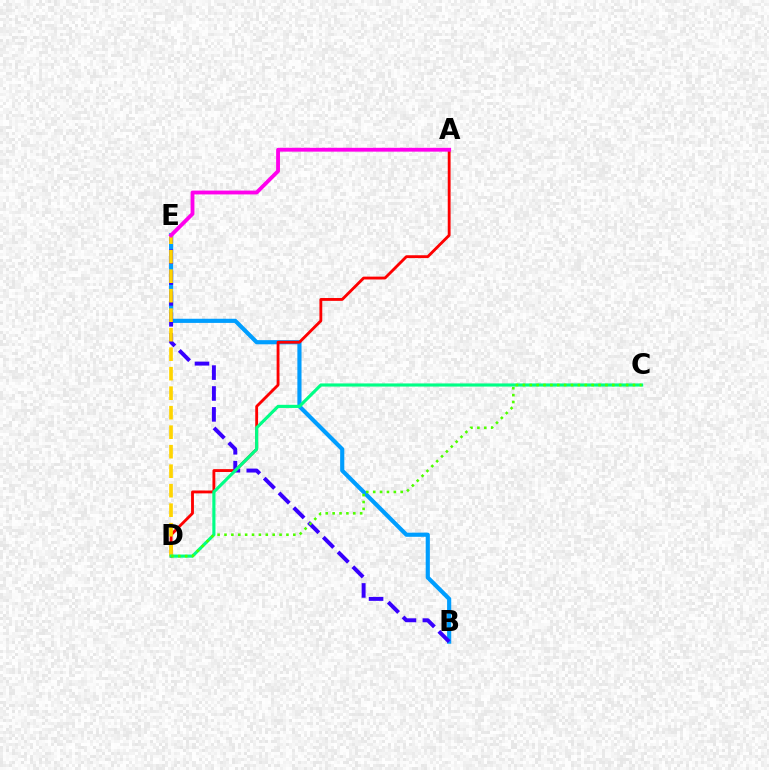{('B', 'E'): [{'color': '#009eff', 'line_style': 'solid', 'thickness': 2.99}, {'color': '#3700ff', 'line_style': 'dashed', 'thickness': 2.84}], ('A', 'D'): [{'color': '#ff0000', 'line_style': 'solid', 'thickness': 2.05}], ('D', 'E'): [{'color': '#ffd500', 'line_style': 'dashed', 'thickness': 2.65}], ('A', 'E'): [{'color': '#ff00ed', 'line_style': 'solid', 'thickness': 2.76}], ('C', 'D'): [{'color': '#00ff86', 'line_style': 'solid', 'thickness': 2.26}, {'color': '#4fff00', 'line_style': 'dotted', 'thickness': 1.87}]}